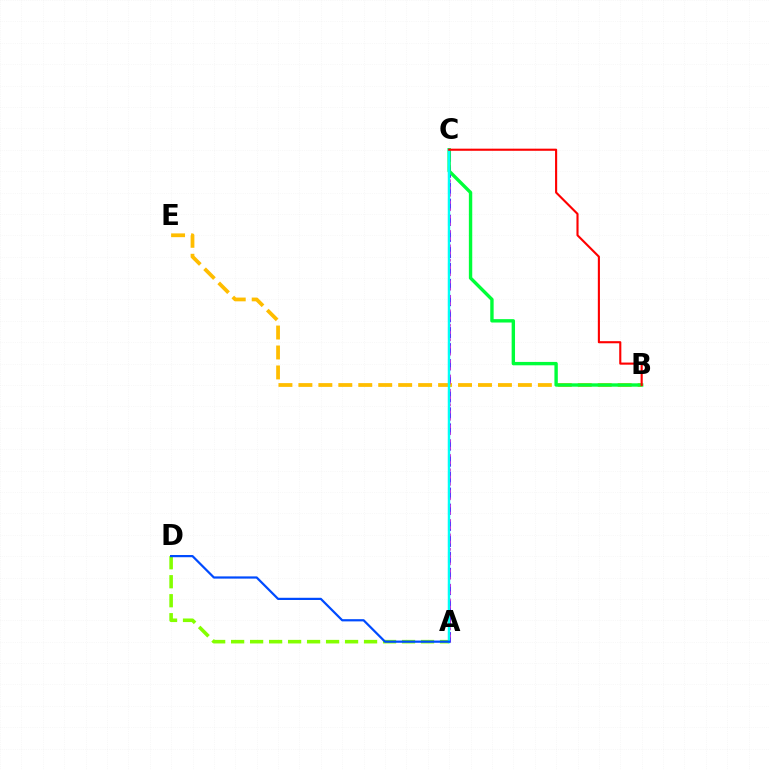{('A', 'C'): [{'color': '#7200ff', 'line_style': 'dashed', 'thickness': 2.18}, {'color': '#ff00cf', 'line_style': 'dotted', 'thickness': 1.96}, {'color': '#00fff6', 'line_style': 'solid', 'thickness': 1.77}], ('B', 'E'): [{'color': '#ffbd00', 'line_style': 'dashed', 'thickness': 2.71}], ('A', 'D'): [{'color': '#84ff00', 'line_style': 'dashed', 'thickness': 2.58}, {'color': '#004bff', 'line_style': 'solid', 'thickness': 1.6}], ('B', 'C'): [{'color': '#00ff39', 'line_style': 'solid', 'thickness': 2.44}, {'color': '#ff0000', 'line_style': 'solid', 'thickness': 1.53}]}